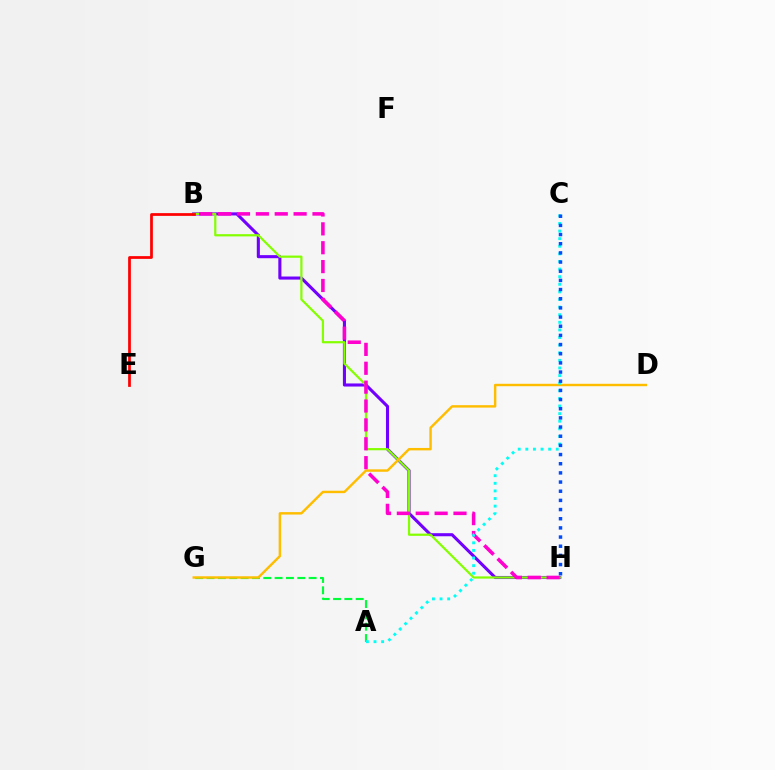{('B', 'H'): [{'color': '#7200ff', 'line_style': 'solid', 'thickness': 2.22}, {'color': '#84ff00', 'line_style': 'solid', 'thickness': 1.6}, {'color': '#ff00cf', 'line_style': 'dashed', 'thickness': 2.56}], ('B', 'E'): [{'color': '#ff0000', 'line_style': 'solid', 'thickness': 1.98}], ('A', 'G'): [{'color': '#00ff39', 'line_style': 'dashed', 'thickness': 1.54}], ('D', 'G'): [{'color': '#ffbd00', 'line_style': 'solid', 'thickness': 1.75}], ('A', 'C'): [{'color': '#00fff6', 'line_style': 'dotted', 'thickness': 2.07}], ('C', 'H'): [{'color': '#004bff', 'line_style': 'dotted', 'thickness': 2.49}]}